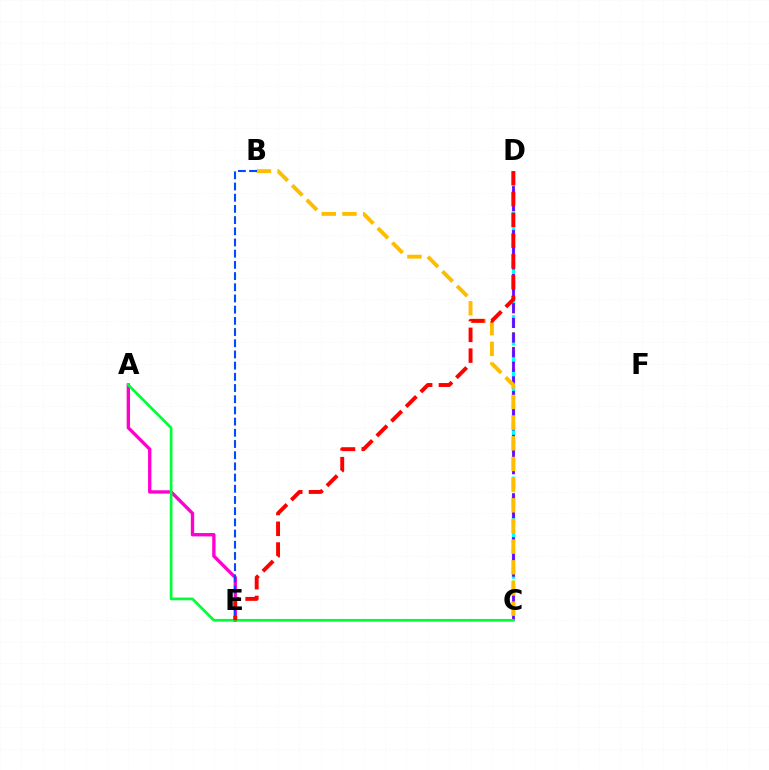{('C', 'D'): [{'color': '#84ff00', 'line_style': 'dotted', 'thickness': 1.98}, {'color': '#00fff6', 'line_style': 'dashed', 'thickness': 2.44}, {'color': '#7200ff', 'line_style': 'dashed', 'thickness': 1.99}], ('A', 'E'): [{'color': '#ff00cf', 'line_style': 'solid', 'thickness': 2.42}], ('B', 'C'): [{'color': '#ffbd00', 'line_style': 'dashed', 'thickness': 2.81}], ('B', 'E'): [{'color': '#004bff', 'line_style': 'dashed', 'thickness': 1.52}], ('A', 'C'): [{'color': '#00ff39', 'line_style': 'solid', 'thickness': 1.96}], ('D', 'E'): [{'color': '#ff0000', 'line_style': 'dashed', 'thickness': 2.82}]}